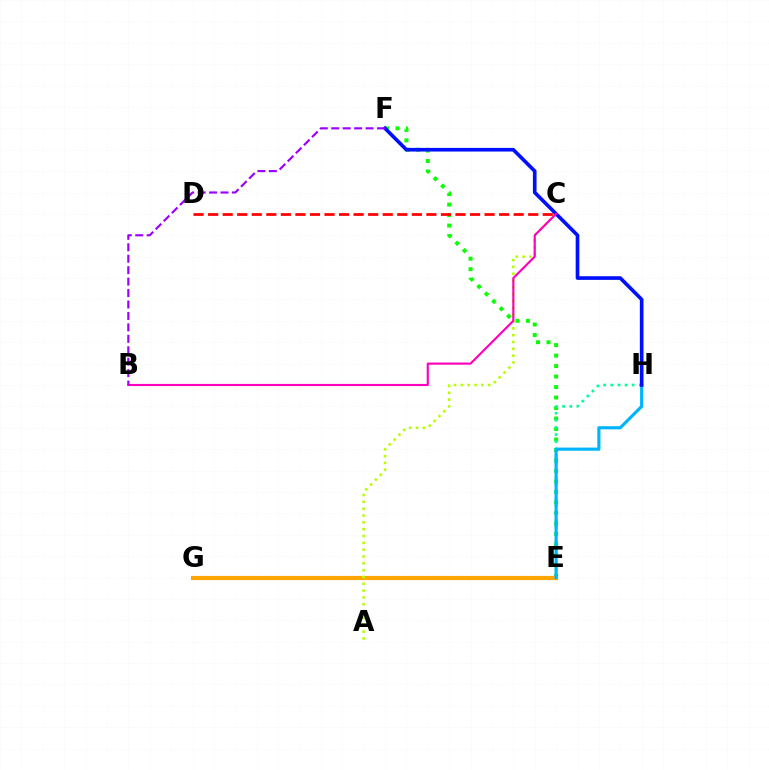{('E', 'F'): [{'color': '#08ff00', 'line_style': 'dotted', 'thickness': 2.85}], ('C', 'D'): [{'color': '#ff0000', 'line_style': 'dashed', 'thickness': 1.98}], ('E', 'H'): [{'color': '#00ff9d', 'line_style': 'dotted', 'thickness': 1.94}, {'color': '#00b5ff', 'line_style': 'solid', 'thickness': 2.27}], ('E', 'G'): [{'color': '#ffa500', 'line_style': 'solid', 'thickness': 2.99}], ('A', 'C'): [{'color': '#b3ff00', 'line_style': 'dotted', 'thickness': 1.86}], ('F', 'H'): [{'color': '#0010ff', 'line_style': 'solid', 'thickness': 2.63}], ('B', 'C'): [{'color': '#ff00bd', 'line_style': 'solid', 'thickness': 1.55}], ('B', 'F'): [{'color': '#9b00ff', 'line_style': 'dashed', 'thickness': 1.55}]}